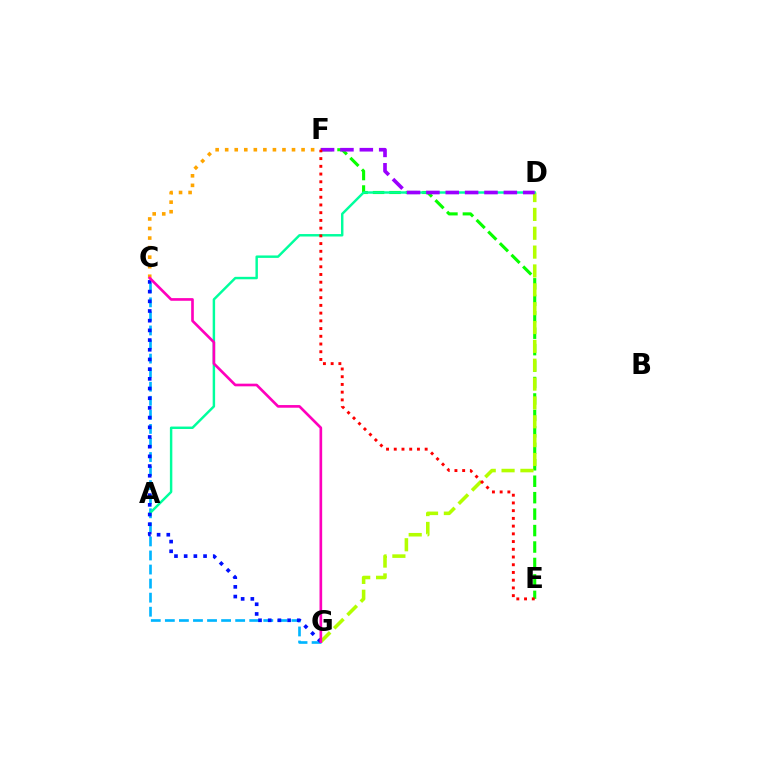{('E', 'F'): [{'color': '#08ff00', 'line_style': 'dashed', 'thickness': 2.23}, {'color': '#ff0000', 'line_style': 'dotted', 'thickness': 2.1}], ('D', 'G'): [{'color': '#b3ff00', 'line_style': 'dashed', 'thickness': 2.56}], ('C', 'G'): [{'color': '#00b5ff', 'line_style': 'dashed', 'thickness': 1.91}, {'color': '#0010ff', 'line_style': 'dotted', 'thickness': 2.63}, {'color': '#ff00bd', 'line_style': 'solid', 'thickness': 1.91}], ('A', 'D'): [{'color': '#00ff9d', 'line_style': 'solid', 'thickness': 1.76}], ('C', 'F'): [{'color': '#ffa500', 'line_style': 'dotted', 'thickness': 2.59}], ('D', 'F'): [{'color': '#9b00ff', 'line_style': 'dashed', 'thickness': 2.63}]}